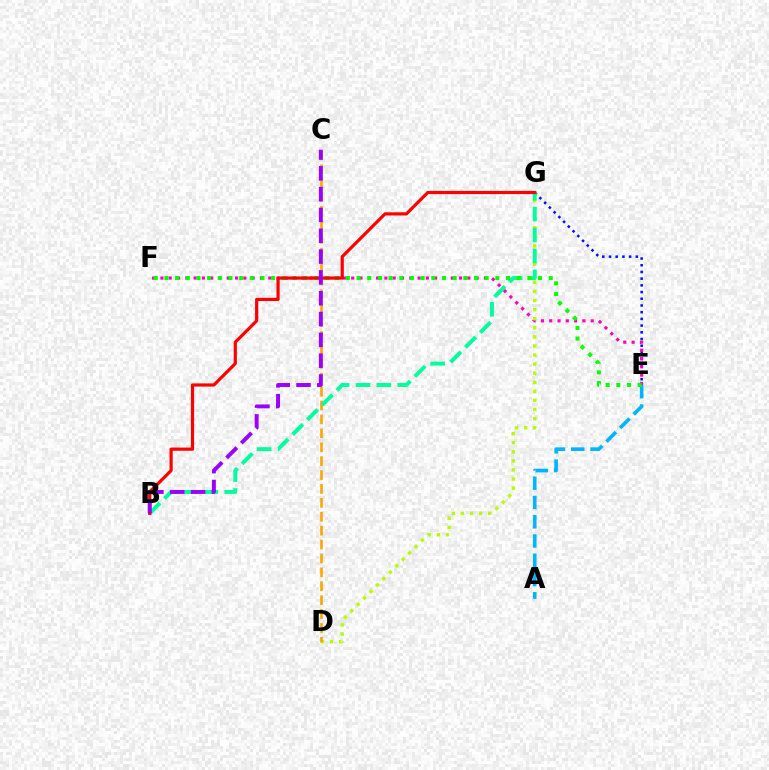{('E', 'G'): [{'color': '#0010ff', 'line_style': 'dotted', 'thickness': 1.82}], ('E', 'F'): [{'color': '#ff00bd', 'line_style': 'dotted', 'thickness': 2.25}, {'color': '#08ff00', 'line_style': 'dotted', 'thickness': 2.9}], ('D', 'G'): [{'color': '#b3ff00', 'line_style': 'dotted', 'thickness': 2.47}], ('C', 'D'): [{'color': '#ffa500', 'line_style': 'dashed', 'thickness': 1.89}], ('A', 'E'): [{'color': '#00b5ff', 'line_style': 'dashed', 'thickness': 2.62}], ('B', 'G'): [{'color': '#00ff9d', 'line_style': 'dashed', 'thickness': 2.84}, {'color': '#ff0000', 'line_style': 'solid', 'thickness': 2.3}], ('B', 'C'): [{'color': '#9b00ff', 'line_style': 'dashed', 'thickness': 2.83}]}